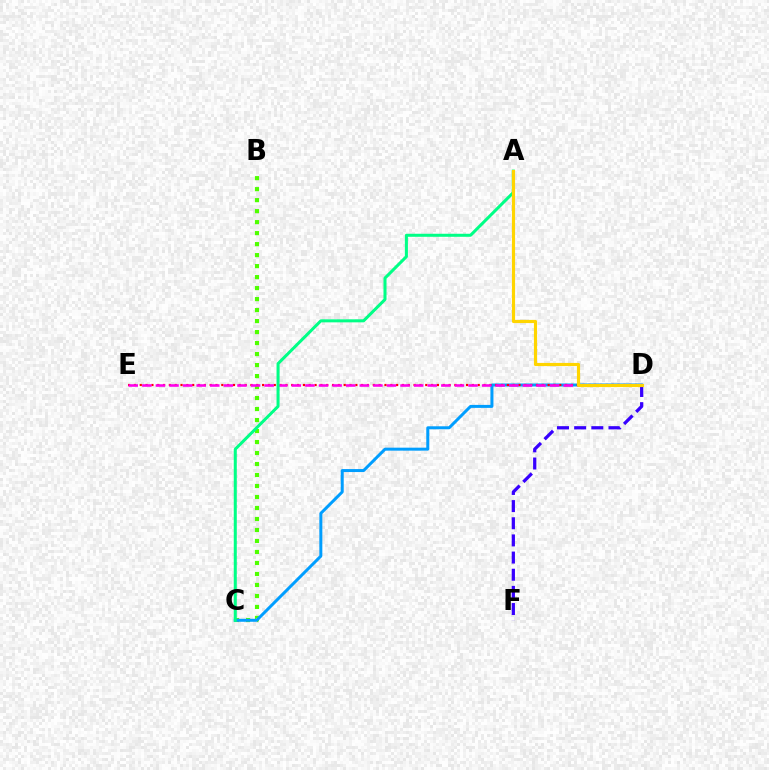{('B', 'C'): [{'color': '#4fff00', 'line_style': 'dotted', 'thickness': 2.99}], ('C', 'D'): [{'color': '#009eff', 'line_style': 'solid', 'thickness': 2.15}], ('D', 'E'): [{'color': '#ff0000', 'line_style': 'dotted', 'thickness': 1.58}, {'color': '#ff00ed', 'line_style': 'dashed', 'thickness': 1.85}], ('D', 'F'): [{'color': '#3700ff', 'line_style': 'dashed', 'thickness': 2.33}], ('A', 'C'): [{'color': '#00ff86', 'line_style': 'solid', 'thickness': 2.18}], ('A', 'D'): [{'color': '#ffd500', 'line_style': 'solid', 'thickness': 2.27}]}